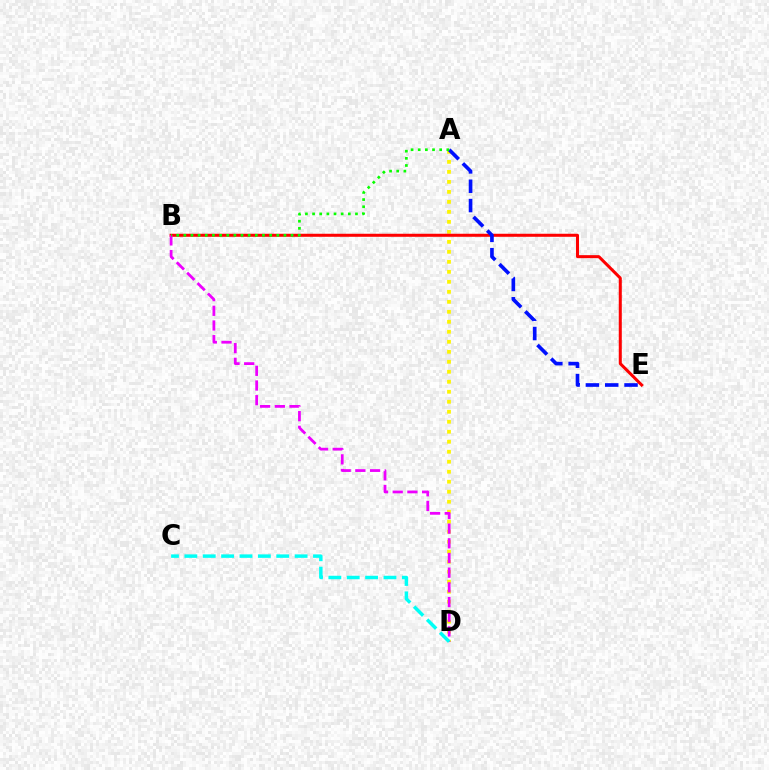{('A', 'D'): [{'color': '#fcf500', 'line_style': 'dotted', 'thickness': 2.72}], ('B', 'E'): [{'color': '#ff0000', 'line_style': 'solid', 'thickness': 2.18}], ('A', 'E'): [{'color': '#0010ff', 'line_style': 'dashed', 'thickness': 2.62}], ('B', 'D'): [{'color': '#ee00ff', 'line_style': 'dashed', 'thickness': 2.0}], ('A', 'B'): [{'color': '#08ff00', 'line_style': 'dotted', 'thickness': 1.94}], ('C', 'D'): [{'color': '#00fff6', 'line_style': 'dashed', 'thickness': 2.5}]}